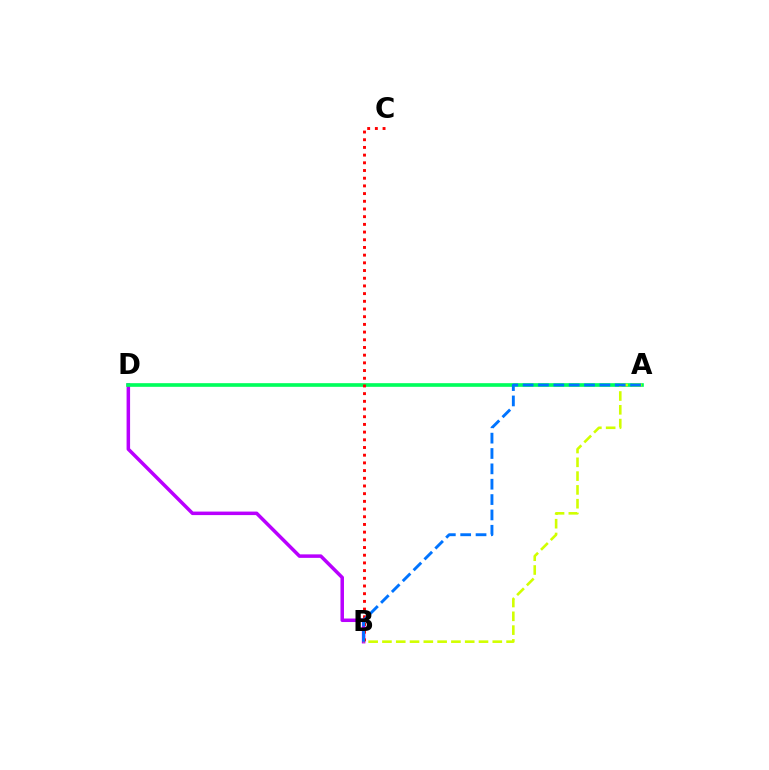{('B', 'D'): [{'color': '#b900ff', 'line_style': 'solid', 'thickness': 2.52}], ('A', 'D'): [{'color': '#00ff5c', 'line_style': 'solid', 'thickness': 2.63}], ('B', 'C'): [{'color': '#ff0000', 'line_style': 'dotted', 'thickness': 2.09}], ('A', 'B'): [{'color': '#d1ff00', 'line_style': 'dashed', 'thickness': 1.87}, {'color': '#0074ff', 'line_style': 'dashed', 'thickness': 2.09}]}